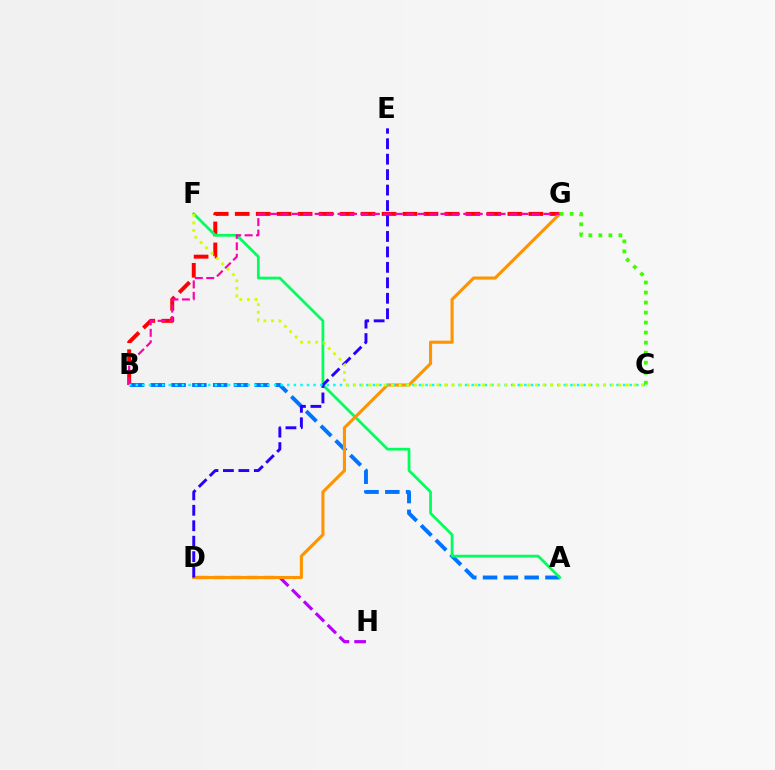{('B', 'G'): [{'color': '#ff0000', 'line_style': 'dashed', 'thickness': 2.85}, {'color': '#ff00ac', 'line_style': 'dashed', 'thickness': 1.55}], ('D', 'H'): [{'color': '#b900ff', 'line_style': 'dashed', 'thickness': 2.28}], ('A', 'B'): [{'color': '#0074ff', 'line_style': 'dashed', 'thickness': 2.83}], ('A', 'F'): [{'color': '#00ff5c', 'line_style': 'solid', 'thickness': 1.98}], ('D', 'G'): [{'color': '#ff9400', 'line_style': 'solid', 'thickness': 2.24}], ('D', 'E'): [{'color': '#2500ff', 'line_style': 'dashed', 'thickness': 2.1}], ('B', 'C'): [{'color': '#00fff6', 'line_style': 'dotted', 'thickness': 1.79}], ('C', 'F'): [{'color': '#d1ff00', 'line_style': 'dotted', 'thickness': 2.06}], ('C', 'G'): [{'color': '#3dff00', 'line_style': 'dotted', 'thickness': 2.72}]}